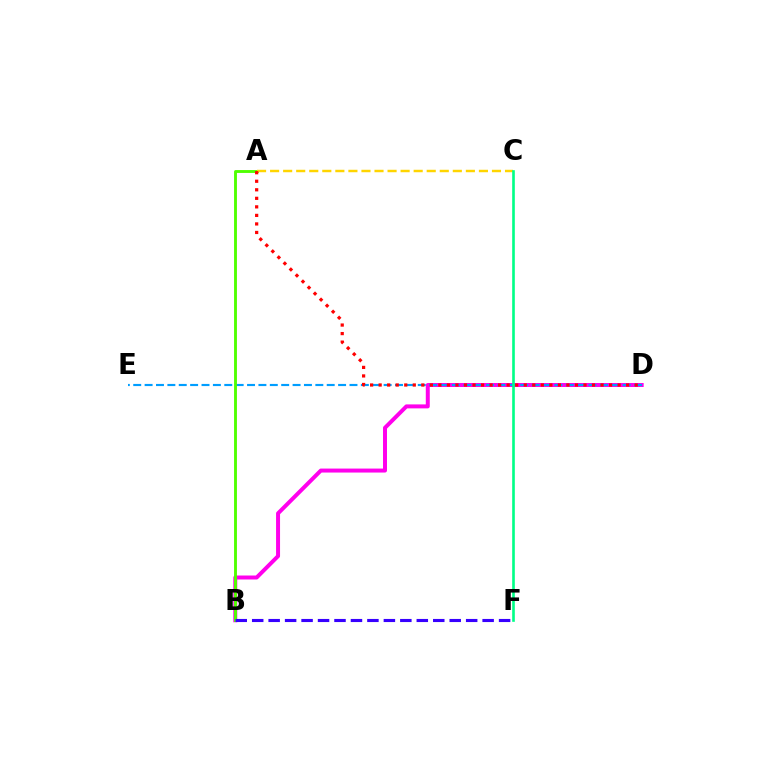{('B', 'D'): [{'color': '#ff00ed', 'line_style': 'solid', 'thickness': 2.86}], ('D', 'E'): [{'color': '#009eff', 'line_style': 'dashed', 'thickness': 1.55}], ('A', 'B'): [{'color': '#4fff00', 'line_style': 'solid', 'thickness': 2.07}], ('A', 'C'): [{'color': '#ffd500', 'line_style': 'dashed', 'thickness': 1.77}], ('A', 'D'): [{'color': '#ff0000', 'line_style': 'dotted', 'thickness': 2.32}], ('C', 'F'): [{'color': '#00ff86', 'line_style': 'solid', 'thickness': 1.9}], ('B', 'F'): [{'color': '#3700ff', 'line_style': 'dashed', 'thickness': 2.24}]}